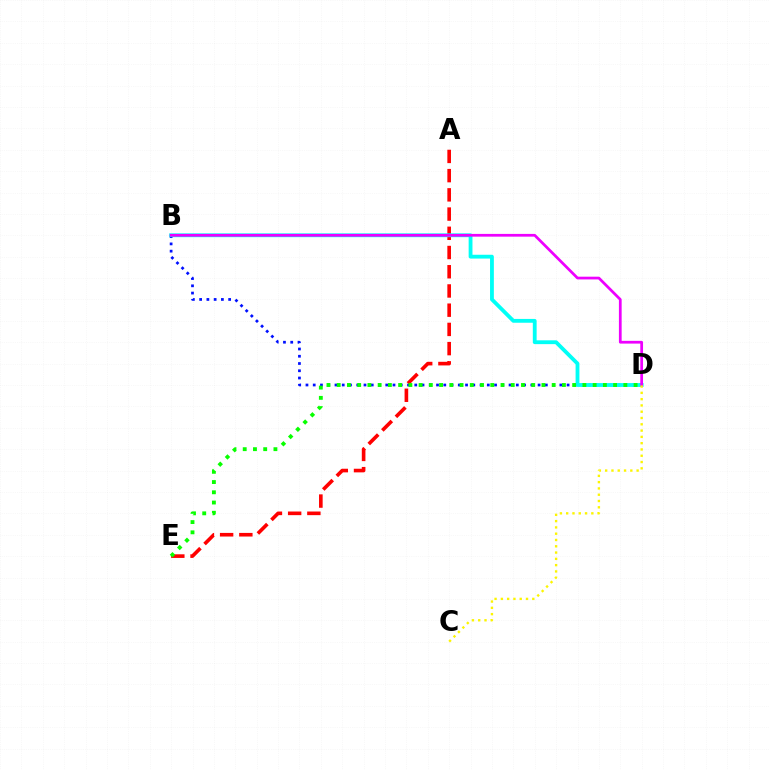{('B', 'D'): [{'color': '#0010ff', 'line_style': 'dotted', 'thickness': 1.97}, {'color': '#00fff6', 'line_style': 'solid', 'thickness': 2.75}, {'color': '#ee00ff', 'line_style': 'solid', 'thickness': 1.97}], ('A', 'E'): [{'color': '#ff0000', 'line_style': 'dashed', 'thickness': 2.61}], ('D', 'E'): [{'color': '#08ff00', 'line_style': 'dotted', 'thickness': 2.78}], ('C', 'D'): [{'color': '#fcf500', 'line_style': 'dotted', 'thickness': 1.71}]}